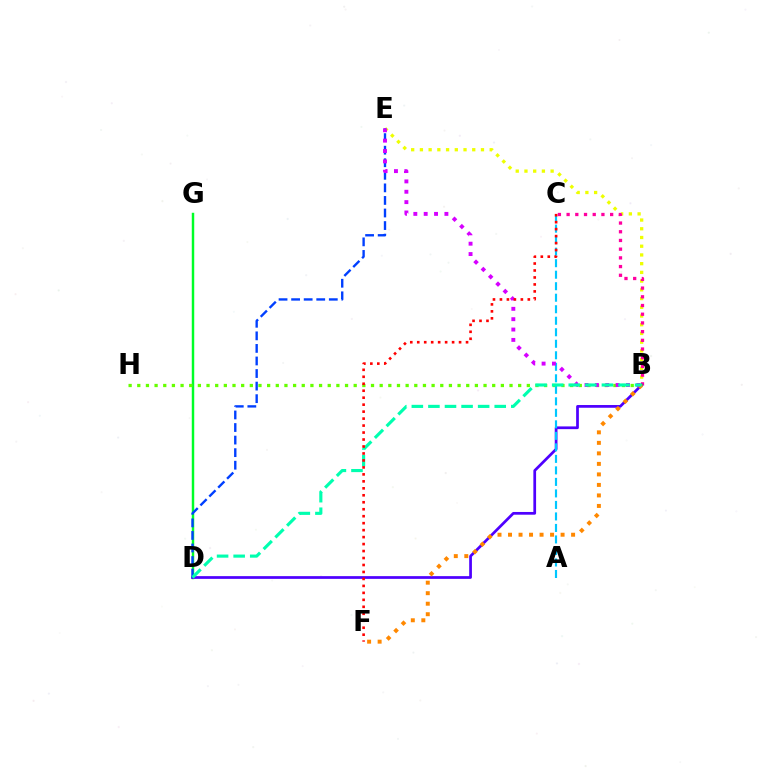{('D', 'G'): [{'color': '#00ff27', 'line_style': 'solid', 'thickness': 1.77}], ('B', 'E'): [{'color': '#eeff00', 'line_style': 'dotted', 'thickness': 2.37}, {'color': '#d600ff', 'line_style': 'dotted', 'thickness': 2.81}], ('B', 'C'): [{'color': '#ff00a0', 'line_style': 'dotted', 'thickness': 2.37}], ('B', 'D'): [{'color': '#4f00ff', 'line_style': 'solid', 'thickness': 1.96}, {'color': '#00ffaf', 'line_style': 'dashed', 'thickness': 2.25}], ('B', 'H'): [{'color': '#66ff00', 'line_style': 'dotted', 'thickness': 2.35}], ('B', 'F'): [{'color': '#ff8800', 'line_style': 'dotted', 'thickness': 2.86}], ('D', 'E'): [{'color': '#003fff', 'line_style': 'dashed', 'thickness': 1.71}], ('A', 'C'): [{'color': '#00c7ff', 'line_style': 'dashed', 'thickness': 1.56}], ('C', 'F'): [{'color': '#ff0000', 'line_style': 'dotted', 'thickness': 1.89}]}